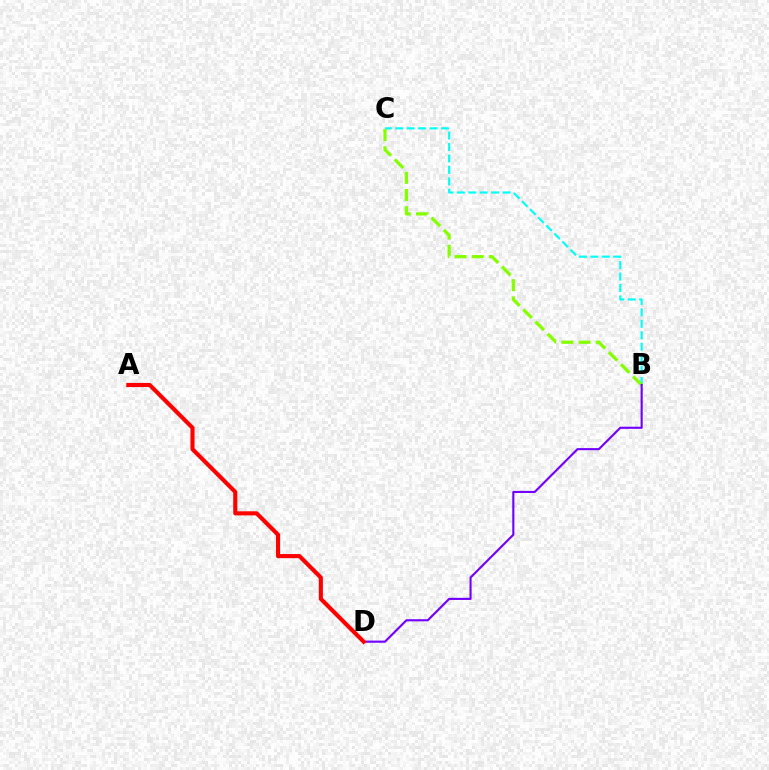{('B', 'C'): [{'color': '#00fff6', 'line_style': 'dashed', 'thickness': 1.55}, {'color': '#84ff00', 'line_style': 'dashed', 'thickness': 2.34}], ('B', 'D'): [{'color': '#7200ff', 'line_style': 'solid', 'thickness': 1.53}], ('A', 'D'): [{'color': '#ff0000', 'line_style': 'solid', 'thickness': 2.96}]}